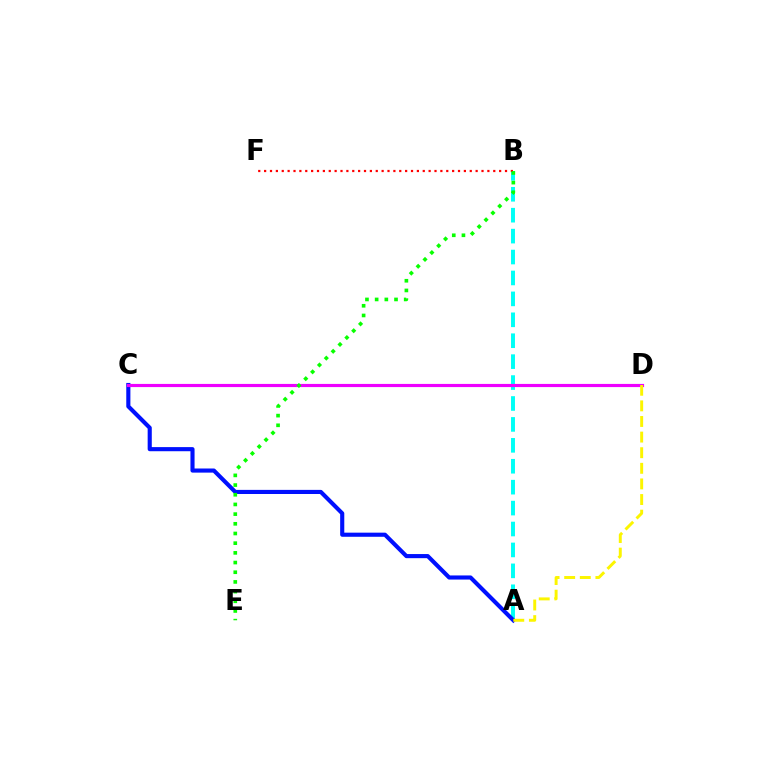{('A', 'B'): [{'color': '#00fff6', 'line_style': 'dashed', 'thickness': 2.84}], ('A', 'C'): [{'color': '#0010ff', 'line_style': 'solid', 'thickness': 2.97}], ('C', 'D'): [{'color': '#ee00ff', 'line_style': 'solid', 'thickness': 2.28}], ('B', 'F'): [{'color': '#ff0000', 'line_style': 'dotted', 'thickness': 1.6}], ('A', 'D'): [{'color': '#fcf500', 'line_style': 'dashed', 'thickness': 2.12}], ('B', 'E'): [{'color': '#08ff00', 'line_style': 'dotted', 'thickness': 2.63}]}